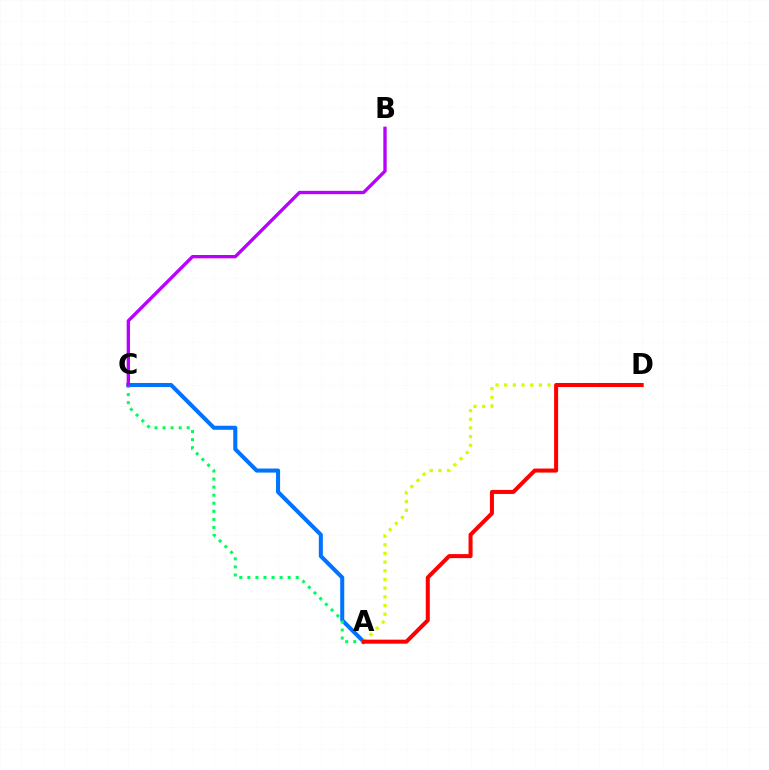{('A', 'C'): [{'color': '#0074ff', 'line_style': 'solid', 'thickness': 2.92}, {'color': '#00ff5c', 'line_style': 'dotted', 'thickness': 2.19}], ('B', 'C'): [{'color': '#b900ff', 'line_style': 'solid', 'thickness': 2.4}], ('A', 'D'): [{'color': '#d1ff00', 'line_style': 'dotted', 'thickness': 2.36}, {'color': '#ff0000', 'line_style': 'solid', 'thickness': 2.9}]}